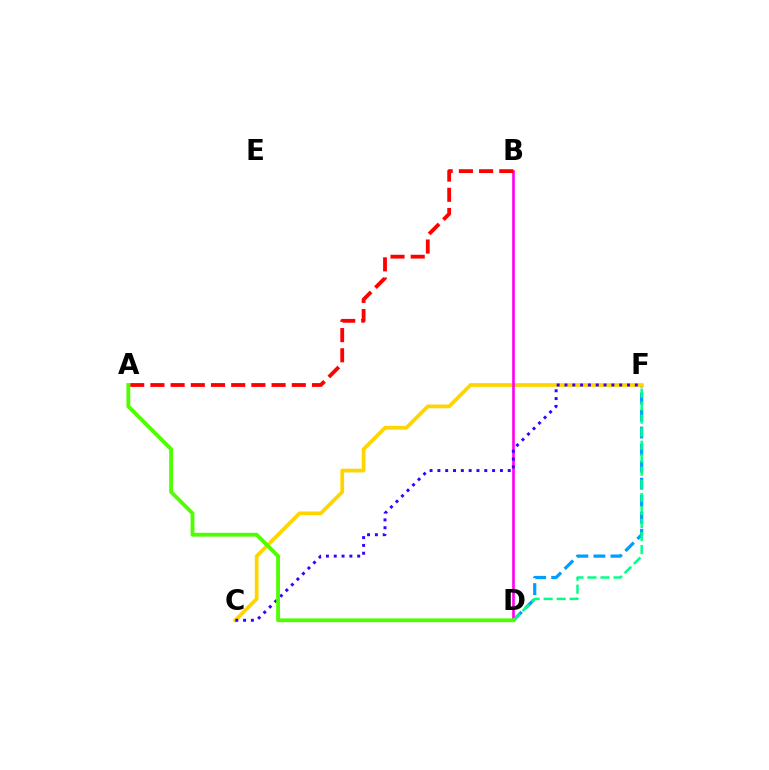{('D', 'F'): [{'color': '#009eff', 'line_style': 'dashed', 'thickness': 2.31}, {'color': '#00ff86', 'line_style': 'dashed', 'thickness': 1.77}], ('C', 'F'): [{'color': '#ffd500', 'line_style': 'solid', 'thickness': 2.7}, {'color': '#3700ff', 'line_style': 'dotted', 'thickness': 2.12}], ('B', 'D'): [{'color': '#ff00ed', 'line_style': 'solid', 'thickness': 1.9}], ('A', 'B'): [{'color': '#ff0000', 'line_style': 'dashed', 'thickness': 2.74}], ('A', 'D'): [{'color': '#4fff00', 'line_style': 'solid', 'thickness': 2.75}]}